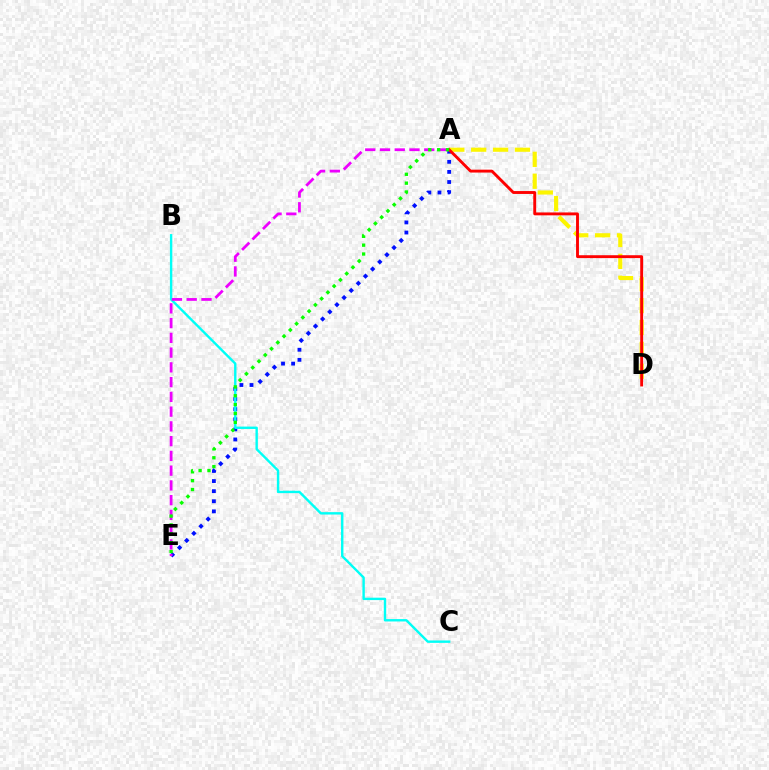{('A', 'E'): [{'color': '#0010ff', 'line_style': 'dotted', 'thickness': 2.74}, {'color': '#ee00ff', 'line_style': 'dashed', 'thickness': 2.0}, {'color': '#08ff00', 'line_style': 'dotted', 'thickness': 2.41}], ('A', 'D'): [{'color': '#fcf500', 'line_style': 'dashed', 'thickness': 2.97}, {'color': '#ff0000', 'line_style': 'solid', 'thickness': 2.08}], ('B', 'C'): [{'color': '#00fff6', 'line_style': 'solid', 'thickness': 1.72}]}